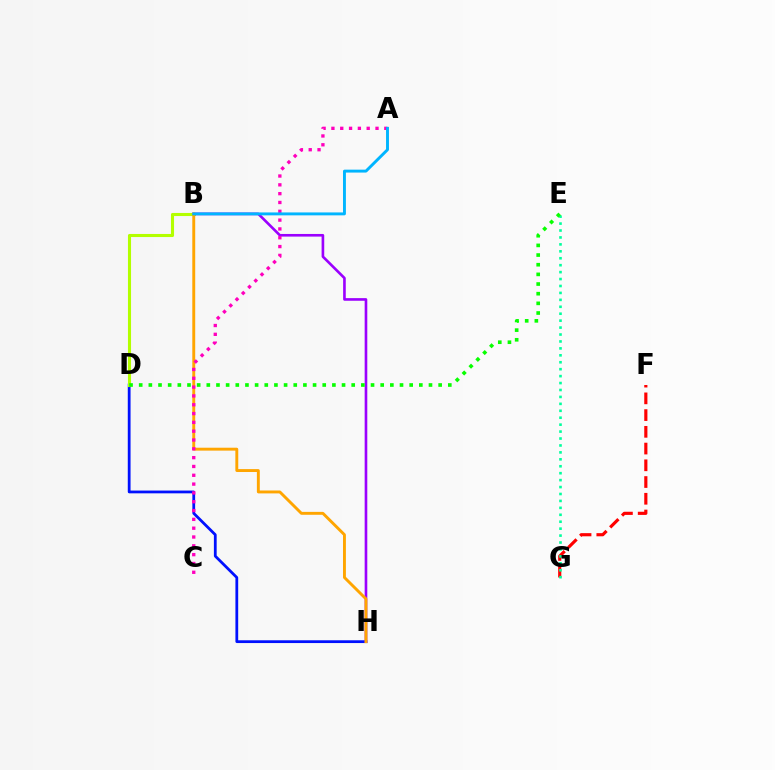{('F', 'G'): [{'color': '#ff0000', 'line_style': 'dashed', 'thickness': 2.27}], ('D', 'H'): [{'color': '#0010ff', 'line_style': 'solid', 'thickness': 2.0}], ('E', 'G'): [{'color': '#00ff9d', 'line_style': 'dotted', 'thickness': 1.88}], ('B', 'D'): [{'color': '#b3ff00', 'line_style': 'solid', 'thickness': 2.22}], ('B', 'H'): [{'color': '#9b00ff', 'line_style': 'solid', 'thickness': 1.9}, {'color': '#ffa500', 'line_style': 'solid', 'thickness': 2.09}], ('A', 'C'): [{'color': '#ff00bd', 'line_style': 'dotted', 'thickness': 2.4}], ('D', 'E'): [{'color': '#08ff00', 'line_style': 'dotted', 'thickness': 2.62}], ('A', 'B'): [{'color': '#00b5ff', 'line_style': 'solid', 'thickness': 2.1}]}